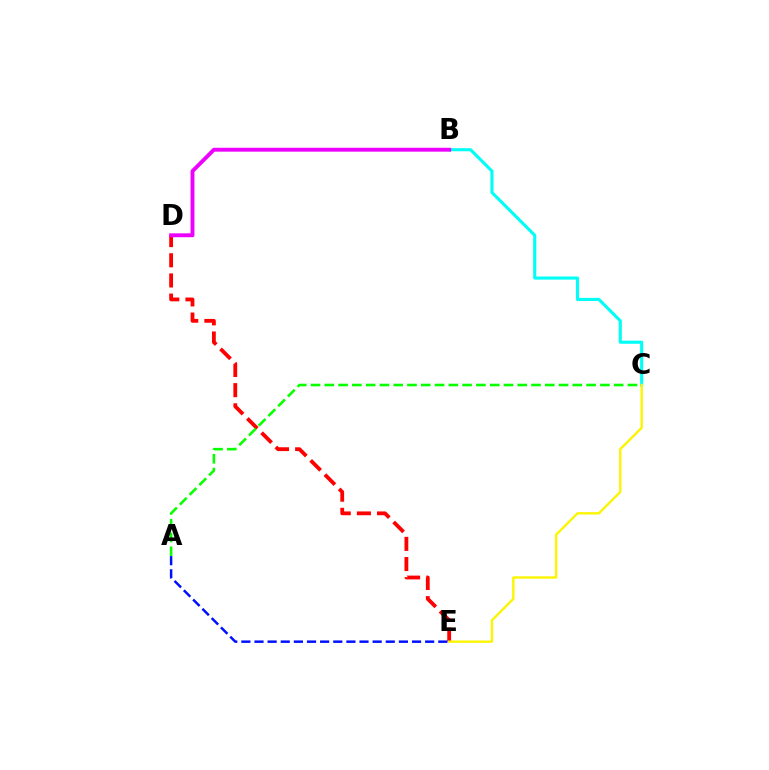{('D', 'E'): [{'color': '#ff0000', 'line_style': 'dashed', 'thickness': 2.74}], ('B', 'C'): [{'color': '#00fff6', 'line_style': 'solid', 'thickness': 2.24}], ('B', 'D'): [{'color': '#ee00ff', 'line_style': 'solid', 'thickness': 2.8}], ('A', 'C'): [{'color': '#08ff00', 'line_style': 'dashed', 'thickness': 1.87}], ('C', 'E'): [{'color': '#fcf500', 'line_style': 'solid', 'thickness': 1.71}], ('A', 'E'): [{'color': '#0010ff', 'line_style': 'dashed', 'thickness': 1.78}]}